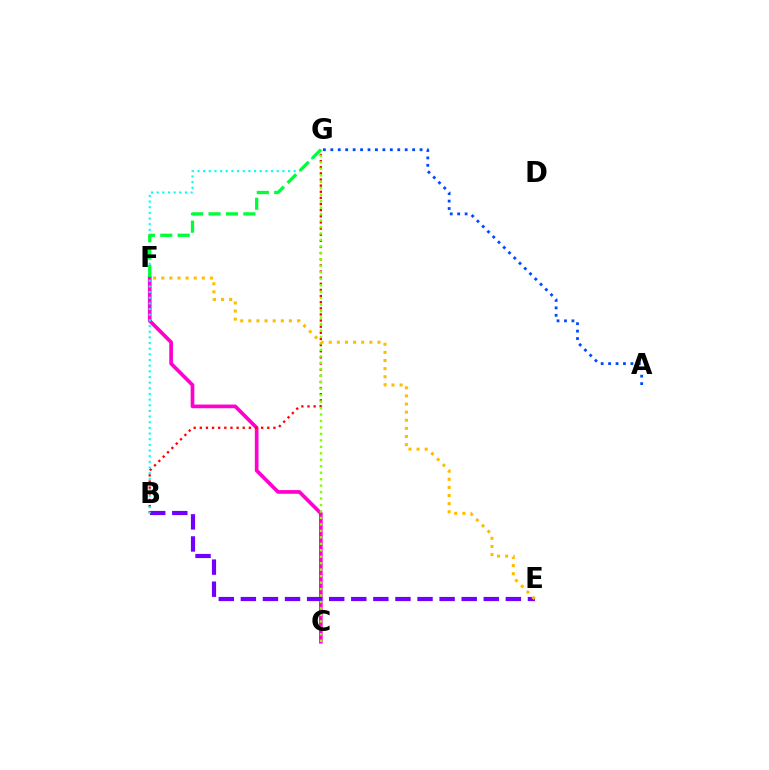{('C', 'F'): [{'color': '#ff00cf', 'line_style': 'solid', 'thickness': 2.65}], ('B', 'E'): [{'color': '#7200ff', 'line_style': 'dashed', 'thickness': 3.0}], ('B', 'G'): [{'color': '#ff0000', 'line_style': 'dotted', 'thickness': 1.67}, {'color': '#00fff6', 'line_style': 'dotted', 'thickness': 1.54}], ('A', 'G'): [{'color': '#004bff', 'line_style': 'dotted', 'thickness': 2.02}], ('C', 'G'): [{'color': '#84ff00', 'line_style': 'dotted', 'thickness': 1.76}], ('E', 'F'): [{'color': '#ffbd00', 'line_style': 'dotted', 'thickness': 2.21}], ('F', 'G'): [{'color': '#00ff39', 'line_style': 'dashed', 'thickness': 2.37}]}